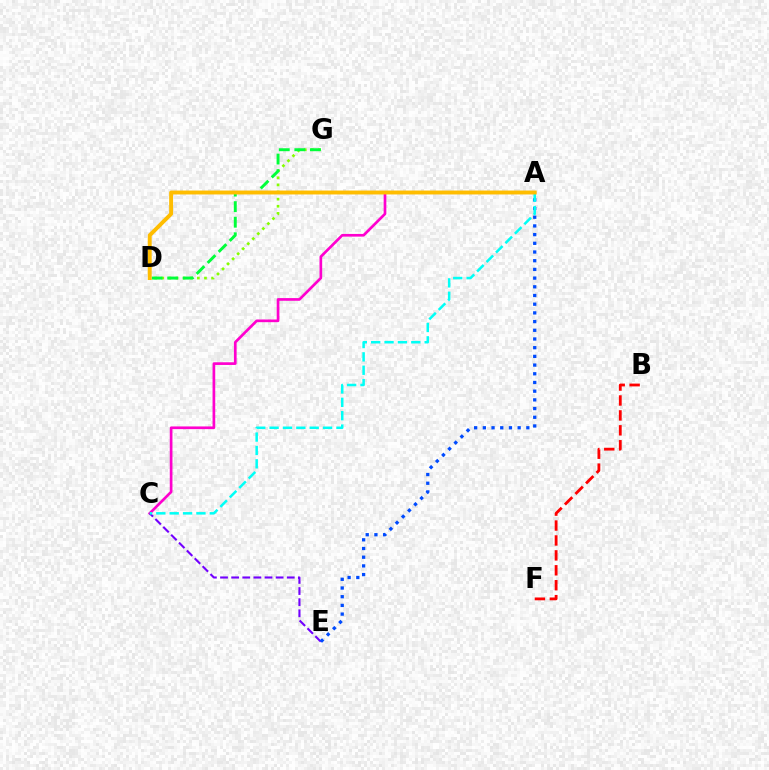{('A', 'C'): [{'color': '#ff00cf', 'line_style': 'solid', 'thickness': 1.93}, {'color': '#00fff6', 'line_style': 'dashed', 'thickness': 1.82}], ('C', 'E'): [{'color': '#7200ff', 'line_style': 'dashed', 'thickness': 1.51}], ('D', 'G'): [{'color': '#84ff00', 'line_style': 'dotted', 'thickness': 1.93}, {'color': '#00ff39', 'line_style': 'dashed', 'thickness': 2.11}], ('B', 'F'): [{'color': '#ff0000', 'line_style': 'dashed', 'thickness': 2.03}], ('A', 'E'): [{'color': '#004bff', 'line_style': 'dotted', 'thickness': 2.36}], ('A', 'D'): [{'color': '#ffbd00', 'line_style': 'solid', 'thickness': 2.82}]}